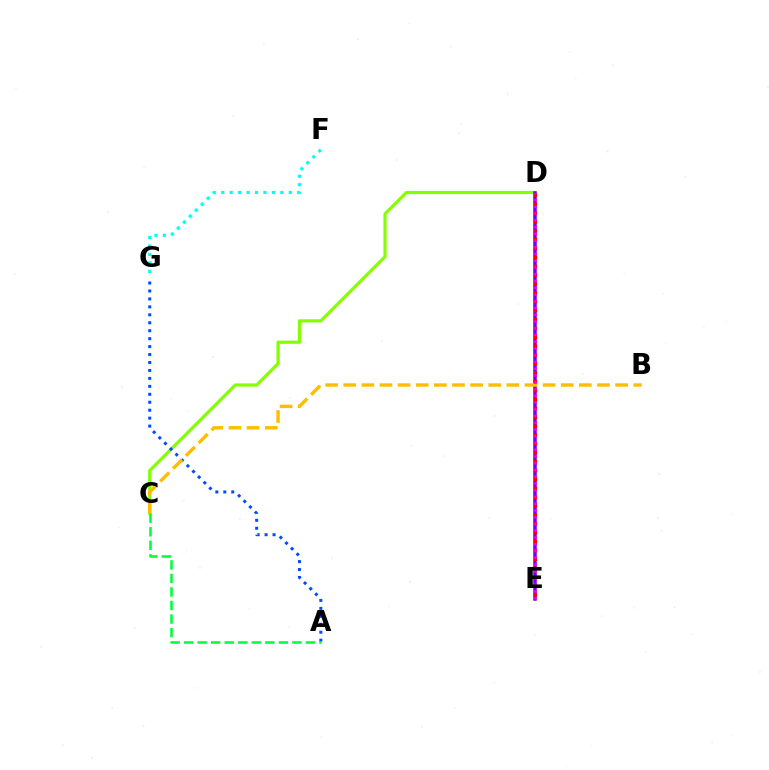{('C', 'D'): [{'color': '#84ff00', 'line_style': 'solid', 'thickness': 2.29}], ('D', 'E'): [{'color': '#7200ff', 'line_style': 'solid', 'thickness': 2.55}, {'color': '#ff0000', 'line_style': 'dotted', 'thickness': 2.41}, {'color': '#ff00cf', 'line_style': 'dotted', 'thickness': 1.83}], ('A', 'G'): [{'color': '#004bff', 'line_style': 'dotted', 'thickness': 2.16}], ('B', 'C'): [{'color': '#ffbd00', 'line_style': 'dashed', 'thickness': 2.46}], ('A', 'C'): [{'color': '#00ff39', 'line_style': 'dashed', 'thickness': 1.84}], ('F', 'G'): [{'color': '#00fff6', 'line_style': 'dotted', 'thickness': 2.3}]}